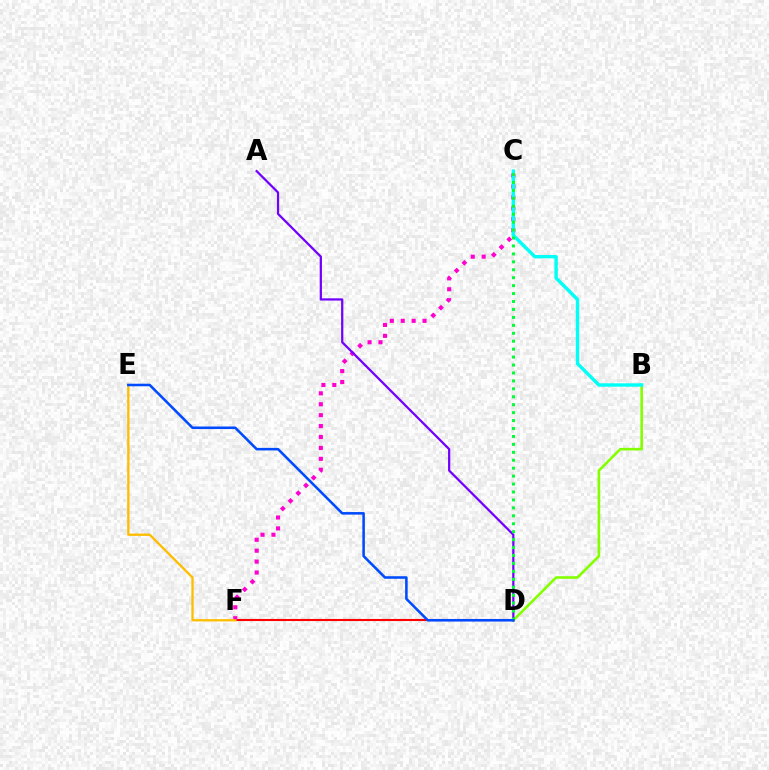{('D', 'F'): [{'color': '#ff0000', 'line_style': 'solid', 'thickness': 1.51}], ('B', 'D'): [{'color': '#84ff00', 'line_style': 'solid', 'thickness': 1.88}], ('C', 'F'): [{'color': '#ff00cf', 'line_style': 'dotted', 'thickness': 2.97}], ('B', 'C'): [{'color': '#00fff6', 'line_style': 'solid', 'thickness': 2.44}], ('A', 'D'): [{'color': '#7200ff', 'line_style': 'solid', 'thickness': 1.61}], ('C', 'D'): [{'color': '#00ff39', 'line_style': 'dotted', 'thickness': 2.16}], ('E', 'F'): [{'color': '#ffbd00', 'line_style': 'solid', 'thickness': 1.67}], ('D', 'E'): [{'color': '#004bff', 'line_style': 'solid', 'thickness': 1.84}]}